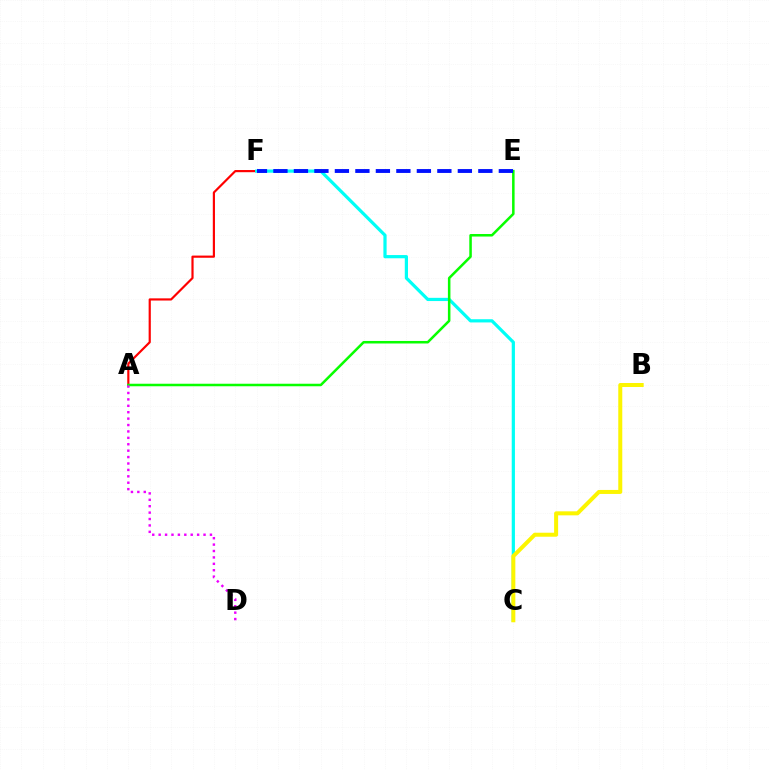{('A', 'F'): [{'color': '#ff0000', 'line_style': 'solid', 'thickness': 1.57}], ('C', 'F'): [{'color': '#00fff6', 'line_style': 'solid', 'thickness': 2.32}], ('A', 'E'): [{'color': '#08ff00', 'line_style': 'solid', 'thickness': 1.82}], ('E', 'F'): [{'color': '#0010ff', 'line_style': 'dashed', 'thickness': 2.78}], ('B', 'C'): [{'color': '#fcf500', 'line_style': 'solid', 'thickness': 2.88}], ('A', 'D'): [{'color': '#ee00ff', 'line_style': 'dotted', 'thickness': 1.74}]}